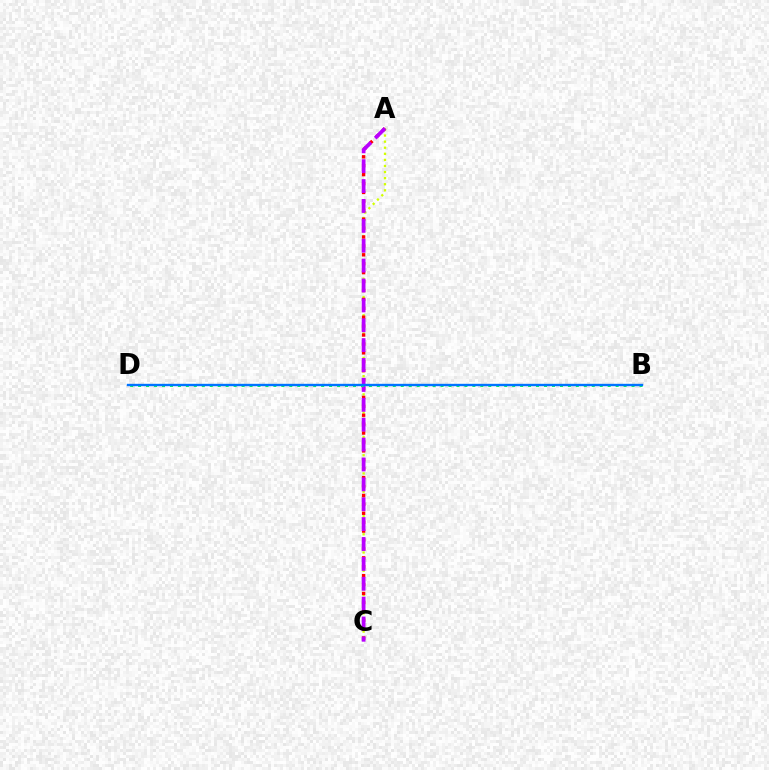{('A', 'C'): [{'color': '#d1ff00', 'line_style': 'dotted', 'thickness': 1.65}, {'color': '#ff0000', 'line_style': 'dotted', 'thickness': 2.42}, {'color': '#b900ff', 'line_style': 'dashed', 'thickness': 2.7}], ('B', 'D'): [{'color': '#00ff5c', 'line_style': 'dotted', 'thickness': 2.16}, {'color': '#0074ff', 'line_style': 'solid', 'thickness': 1.71}]}